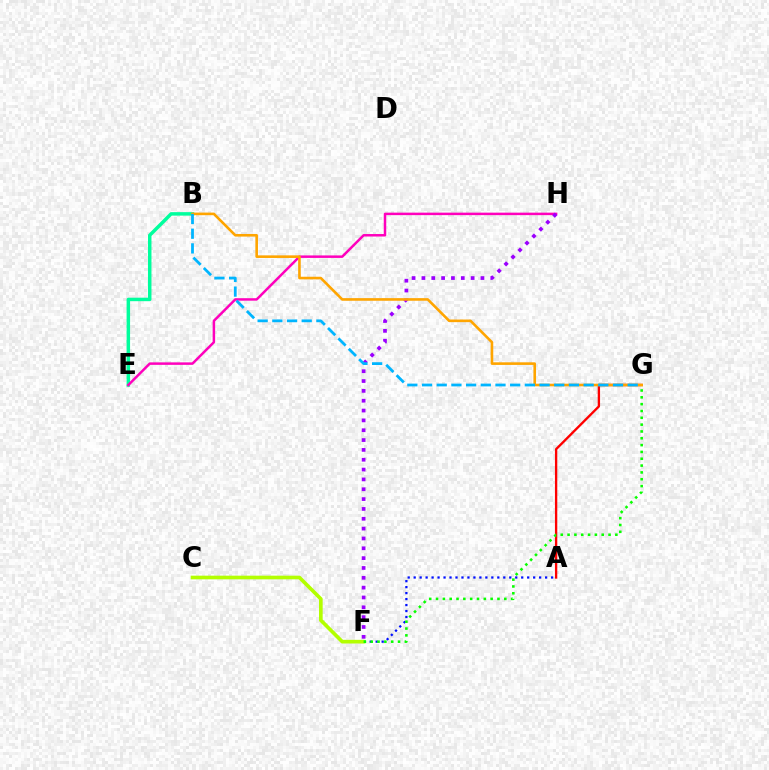{('B', 'E'): [{'color': '#00ff9d', 'line_style': 'solid', 'thickness': 2.51}], ('A', 'F'): [{'color': '#0010ff', 'line_style': 'dotted', 'thickness': 1.62}], ('A', 'G'): [{'color': '#ff0000', 'line_style': 'solid', 'thickness': 1.68}], ('C', 'F'): [{'color': '#b3ff00', 'line_style': 'solid', 'thickness': 2.63}], ('E', 'H'): [{'color': '#ff00bd', 'line_style': 'solid', 'thickness': 1.79}], ('F', 'H'): [{'color': '#9b00ff', 'line_style': 'dotted', 'thickness': 2.67}], ('F', 'G'): [{'color': '#08ff00', 'line_style': 'dotted', 'thickness': 1.85}], ('B', 'G'): [{'color': '#ffa500', 'line_style': 'solid', 'thickness': 1.88}, {'color': '#00b5ff', 'line_style': 'dashed', 'thickness': 2.0}]}